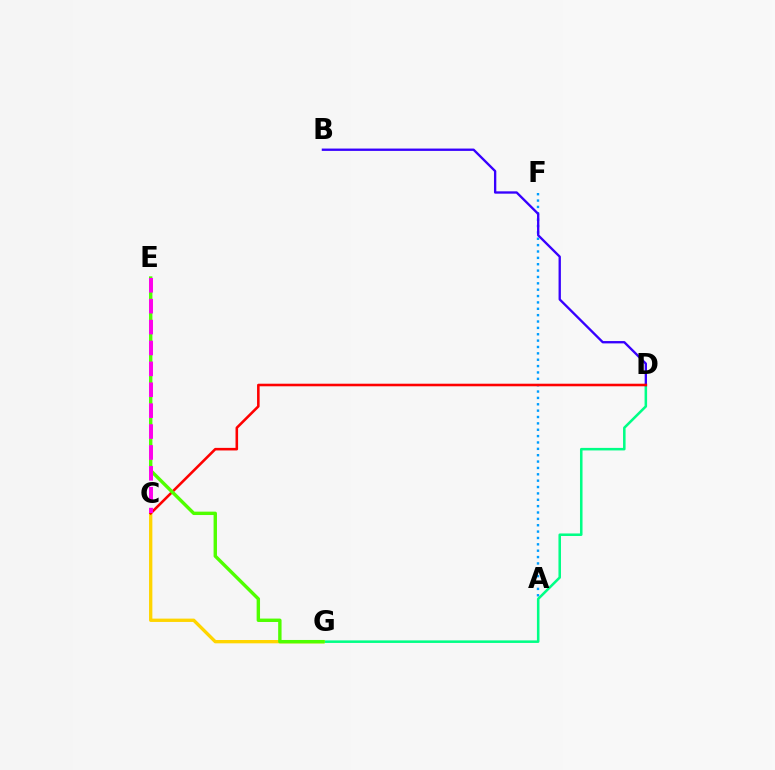{('D', 'G'): [{'color': '#00ff86', 'line_style': 'solid', 'thickness': 1.83}], ('C', 'G'): [{'color': '#ffd500', 'line_style': 'solid', 'thickness': 2.4}], ('A', 'F'): [{'color': '#009eff', 'line_style': 'dotted', 'thickness': 1.73}], ('B', 'D'): [{'color': '#3700ff', 'line_style': 'solid', 'thickness': 1.68}], ('C', 'D'): [{'color': '#ff0000', 'line_style': 'solid', 'thickness': 1.85}], ('E', 'G'): [{'color': '#4fff00', 'line_style': 'solid', 'thickness': 2.45}], ('C', 'E'): [{'color': '#ff00ed', 'line_style': 'dashed', 'thickness': 2.84}]}